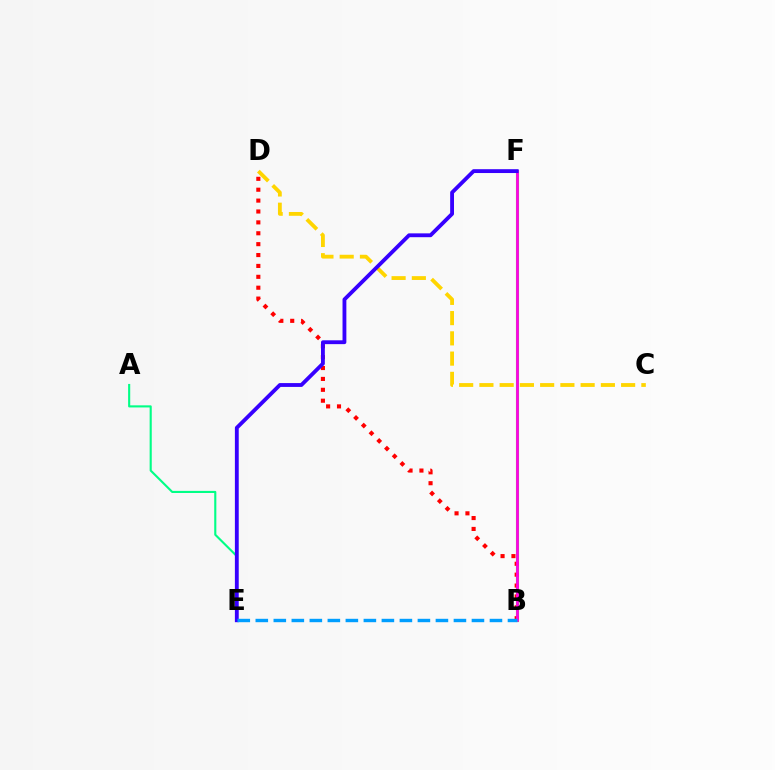{('B', 'F'): [{'color': '#4fff00', 'line_style': 'solid', 'thickness': 2.24}, {'color': '#ff00ed', 'line_style': 'solid', 'thickness': 1.97}], ('B', 'D'): [{'color': '#ff0000', 'line_style': 'dotted', 'thickness': 2.96}], ('C', 'D'): [{'color': '#ffd500', 'line_style': 'dashed', 'thickness': 2.75}], ('A', 'E'): [{'color': '#00ff86', 'line_style': 'solid', 'thickness': 1.52}], ('E', 'F'): [{'color': '#3700ff', 'line_style': 'solid', 'thickness': 2.76}], ('B', 'E'): [{'color': '#009eff', 'line_style': 'dashed', 'thickness': 2.45}]}